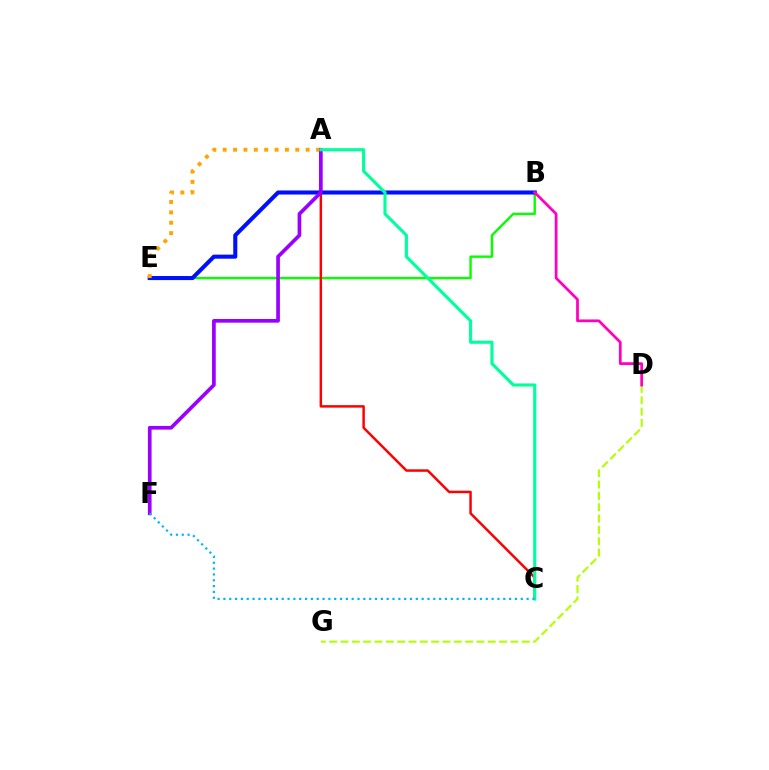{('B', 'E'): [{'color': '#08ff00', 'line_style': 'solid', 'thickness': 1.73}, {'color': '#0010ff', 'line_style': 'solid', 'thickness': 2.93}], ('A', 'C'): [{'color': '#ff0000', 'line_style': 'solid', 'thickness': 1.79}, {'color': '#00ff9d', 'line_style': 'solid', 'thickness': 2.25}], ('A', 'E'): [{'color': '#ffa500', 'line_style': 'dotted', 'thickness': 2.82}], ('D', 'G'): [{'color': '#b3ff00', 'line_style': 'dashed', 'thickness': 1.54}], ('A', 'F'): [{'color': '#9b00ff', 'line_style': 'solid', 'thickness': 2.65}], ('B', 'D'): [{'color': '#ff00bd', 'line_style': 'solid', 'thickness': 1.97}], ('C', 'F'): [{'color': '#00b5ff', 'line_style': 'dotted', 'thickness': 1.58}]}